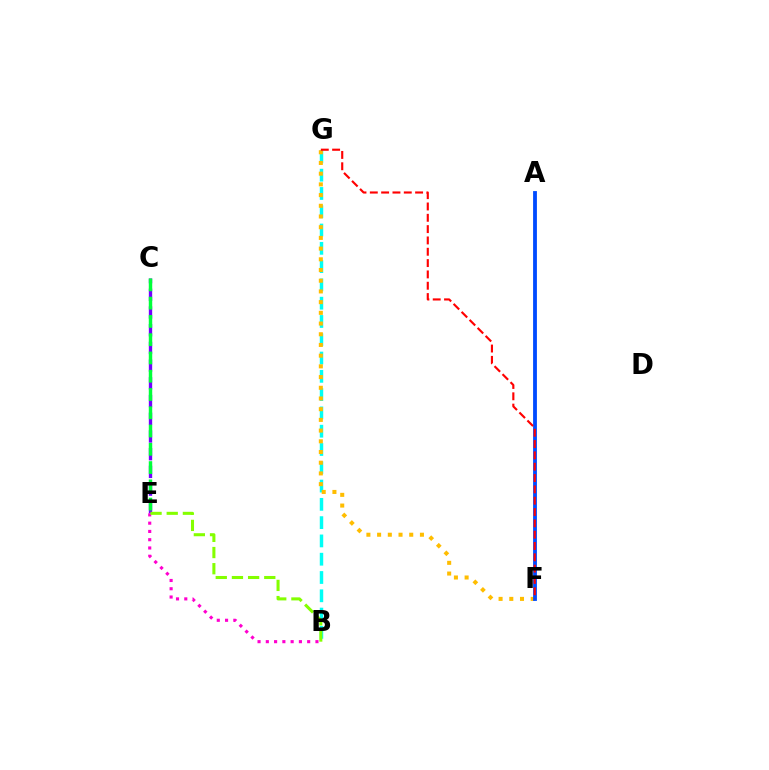{('C', 'E'): [{'color': '#7200ff', 'line_style': 'dashed', 'thickness': 2.41}, {'color': '#00ff39', 'line_style': 'dashed', 'thickness': 2.48}], ('B', 'E'): [{'color': '#ff00cf', 'line_style': 'dotted', 'thickness': 2.25}, {'color': '#84ff00', 'line_style': 'dashed', 'thickness': 2.2}], ('B', 'G'): [{'color': '#00fff6', 'line_style': 'dashed', 'thickness': 2.48}], ('F', 'G'): [{'color': '#ffbd00', 'line_style': 'dotted', 'thickness': 2.91}, {'color': '#ff0000', 'line_style': 'dashed', 'thickness': 1.54}], ('A', 'F'): [{'color': '#004bff', 'line_style': 'solid', 'thickness': 2.74}]}